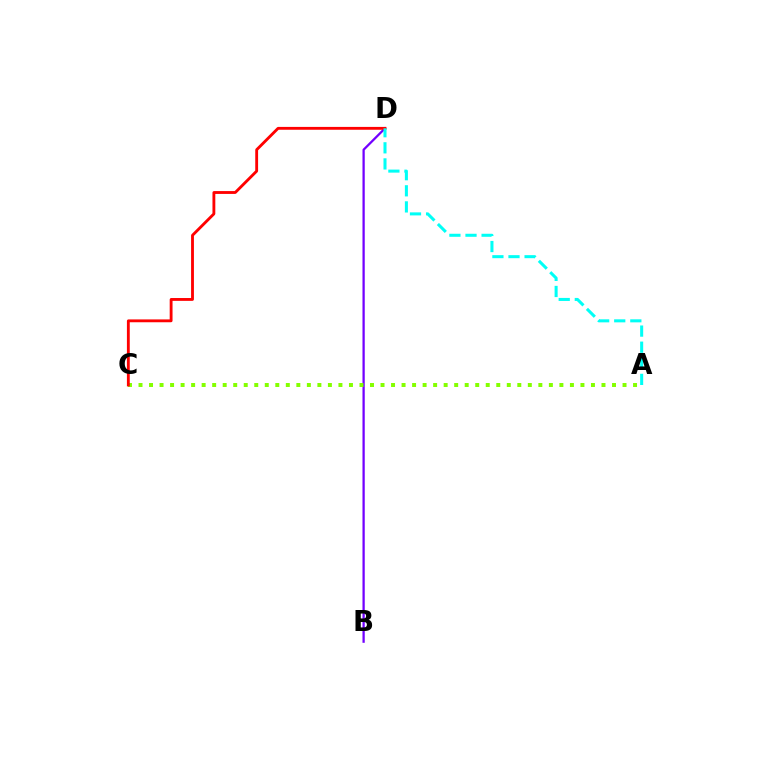{('B', 'D'): [{'color': '#7200ff', 'line_style': 'solid', 'thickness': 1.63}], ('A', 'C'): [{'color': '#84ff00', 'line_style': 'dotted', 'thickness': 2.86}], ('C', 'D'): [{'color': '#ff0000', 'line_style': 'solid', 'thickness': 2.05}], ('A', 'D'): [{'color': '#00fff6', 'line_style': 'dashed', 'thickness': 2.19}]}